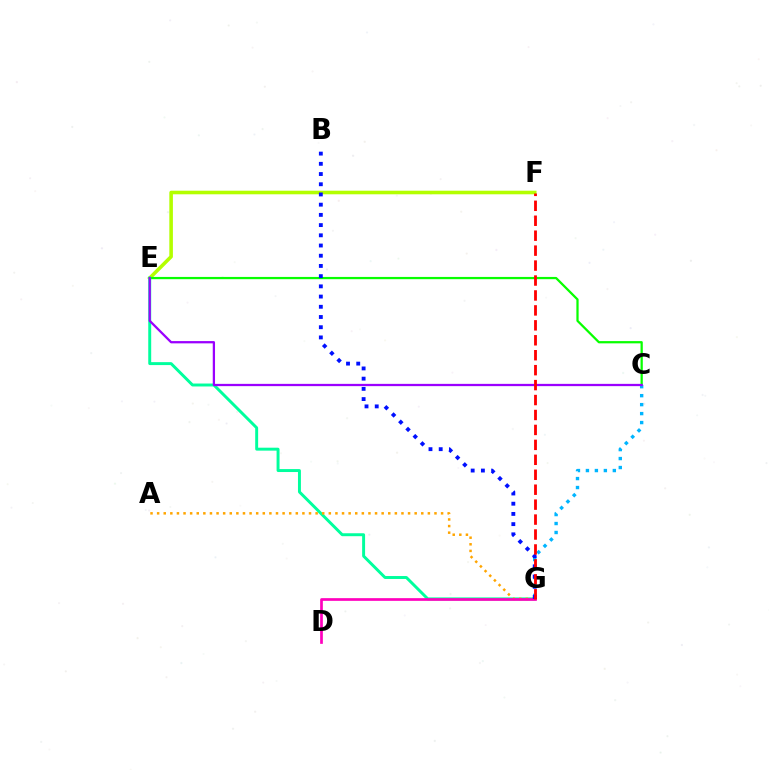{('E', 'F'): [{'color': '#b3ff00', 'line_style': 'solid', 'thickness': 2.58}], ('C', 'E'): [{'color': '#08ff00', 'line_style': 'solid', 'thickness': 1.62}, {'color': '#9b00ff', 'line_style': 'solid', 'thickness': 1.63}], ('E', 'G'): [{'color': '#00ff9d', 'line_style': 'solid', 'thickness': 2.12}], ('A', 'G'): [{'color': '#ffa500', 'line_style': 'dotted', 'thickness': 1.79}], ('D', 'G'): [{'color': '#ff00bd', 'line_style': 'solid', 'thickness': 1.94}], ('C', 'G'): [{'color': '#00b5ff', 'line_style': 'dotted', 'thickness': 2.44}], ('B', 'G'): [{'color': '#0010ff', 'line_style': 'dotted', 'thickness': 2.77}], ('F', 'G'): [{'color': '#ff0000', 'line_style': 'dashed', 'thickness': 2.03}]}